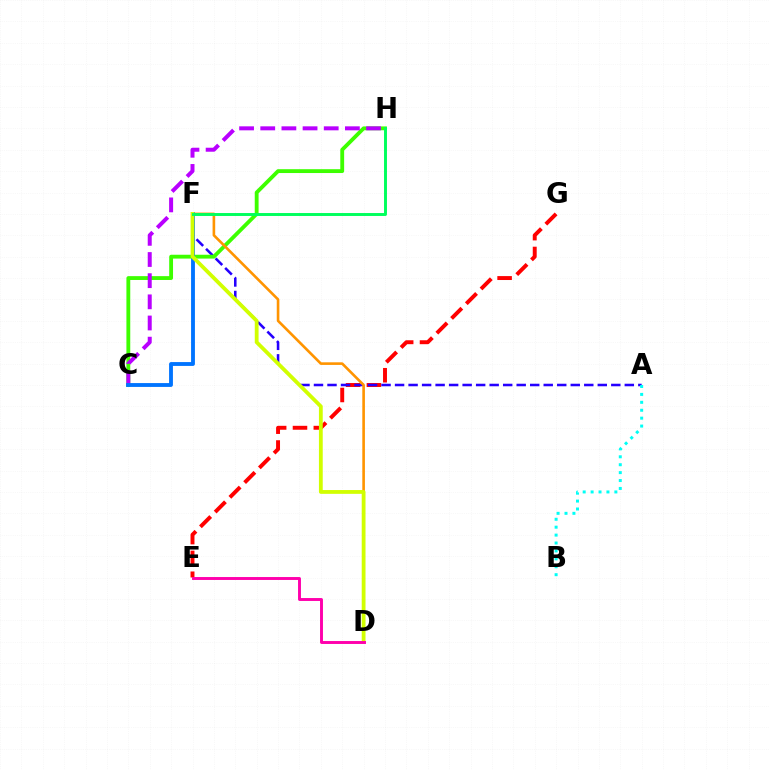{('E', 'G'): [{'color': '#ff0000', 'line_style': 'dashed', 'thickness': 2.83}], ('A', 'F'): [{'color': '#2500ff', 'line_style': 'dashed', 'thickness': 1.84}], ('C', 'H'): [{'color': '#3dff00', 'line_style': 'solid', 'thickness': 2.76}, {'color': '#b900ff', 'line_style': 'dashed', 'thickness': 2.87}], ('D', 'F'): [{'color': '#ff9400', 'line_style': 'solid', 'thickness': 1.89}, {'color': '#d1ff00', 'line_style': 'solid', 'thickness': 2.73}], ('C', 'F'): [{'color': '#0074ff', 'line_style': 'solid', 'thickness': 2.77}], ('A', 'B'): [{'color': '#00fff6', 'line_style': 'dotted', 'thickness': 2.15}], ('F', 'H'): [{'color': '#00ff5c', 'line_style': 'solid', 'thickness': 2.11}], ('D', 'E'): [{'color': '#ff00ac', 'line_style': 'solid', 'thickness': 2.11}]}